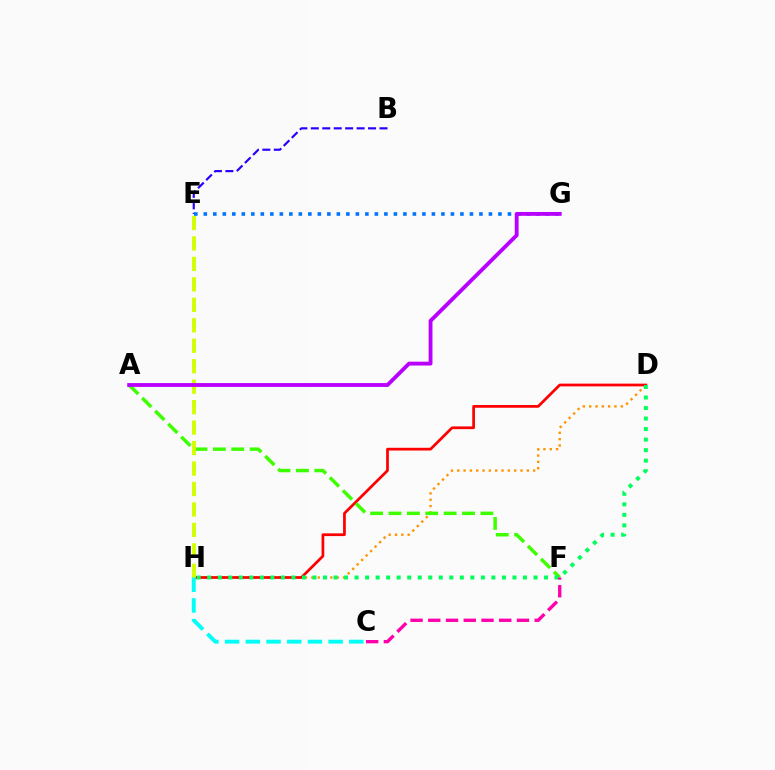{('D', 'H'): [{'color': '#ff9400', 'line_style': 'dotted', 'thickness': 1.72}, {'color': '#ff0000', 'line_style': 'solid', 'thickness': 1.97}, {'color': '#00ff5c', 'line_style': 'dotted', 'thickness': 2.86}], ('B', 'E'): [{'color': '#2500ff', 'line_style': 'dashed', 'thickness': 1.56}], ('A', 'F'): [{'color': '#3dff00', 'line_style': 'dashed', 'thickness': 2.5}], ('E', 'H'): [{'color': '#d1ff00', 'line_style': 'dashed', 'thickness': 2.78}], ('E', 'G'): [{'color': '#0074ff', 'line_style': 'dotted', 'thickness': 2.58}], ('A', 'G'): [{'color': '#b900ff', 'line_style': 'solid', 'thickness': 2.77}], ('C', 'F'): [{'color': '#ff00ac', 'line_style': 'dashed', 'thickness': 2.41}], ('C', 'H'): [{'color': '#00fff6', 'line_style': 'dashed', 'thickness': 2.81}]}